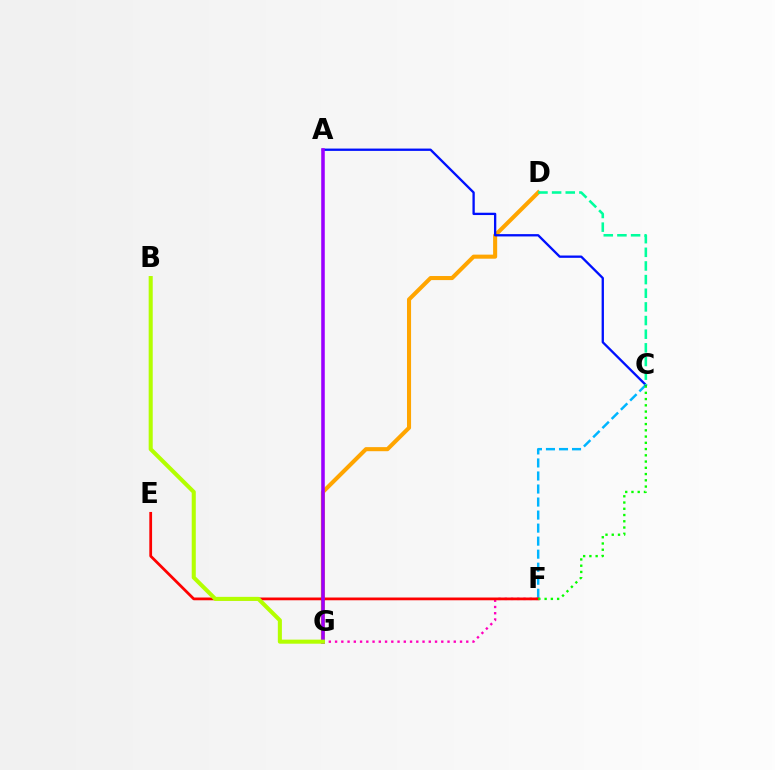{('D', 'G'): [{'color': '#ffa500', 'line_style': 'solid', 'thickness': 2.93}], ('C', 'F'): [{'color': '#00b5ff', 'line_style': 'dashed', 'thickness': 1.77}, {'color': '#08ff00', 'line_style': 'dotted', 'thickness': 1.7}], ('F', 'G'): [{'color': '#ff00bd', 'line_style': 'dotted', 'thickness': 1.7}], ('A', 'C'): [{'color': '#0010ff', 'line_style': 'solid', 'thickness': 1.67}], ('E', 'F'): [{'color': '#ff0000', 'line_style': 'solid', 'thickness': 1.99}], ('A', 'G'): [{'color': '#9b00ff', 'line_style': 'solid', 'thickness': 2.56}], ('C', 'D'): [{'color': '#00ff9d', 'line_style': 'dashed', 'thickness': 1.85}], ('B', 'G'): [{'color': '#b3ff00', 'line_style': 'solid', 'thickness': 2.92}]}